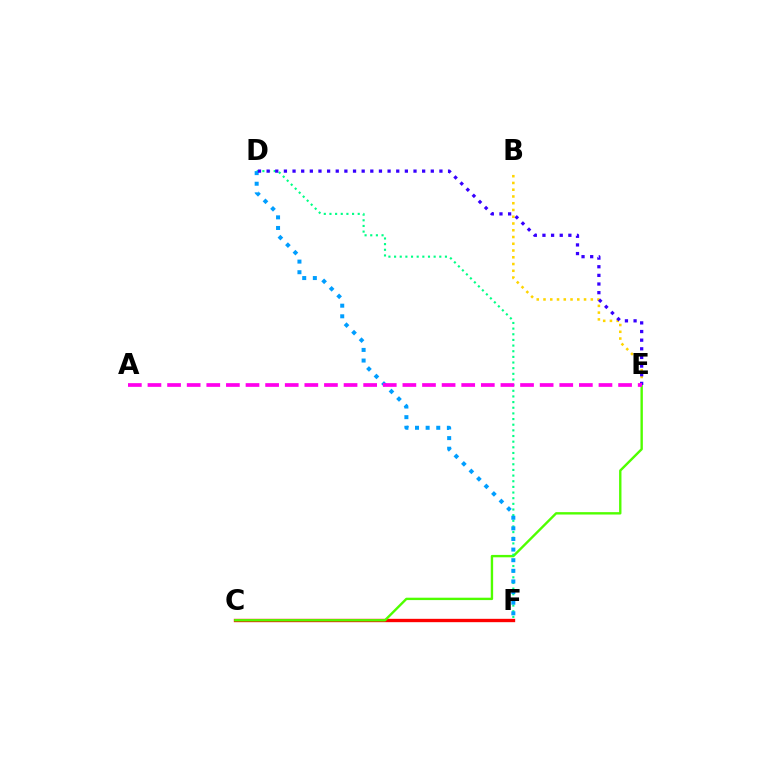{('B', 'E'): [{'color': '#ffd500', 'line_style': 'dotted', 'thickness': 1.84}], ('C', 'F'): [{'color': '#ff0000', 'line_style': 'solid', 'thickness': 2.41}], ('C', 'E'): [{'color': '#4fff00', 'line_style': 'solid', 'thickness': 1.72}], ('D', 'F'): [{'color': '#00ff86', 'line_style': 'dotted', 'thickness': 1.54}, {'color': '#009eff', 'line_style': 'dotted', 'thickness': 2.89}], ('D', 'E'): [{'color': '#3700ff', 'line_style': 'dotted', 'thickness': 2.35}], ('A', 'E'): [{'color': '#ff00ed', 'line_style': 'dashed', 'thickness': 2.66}]}